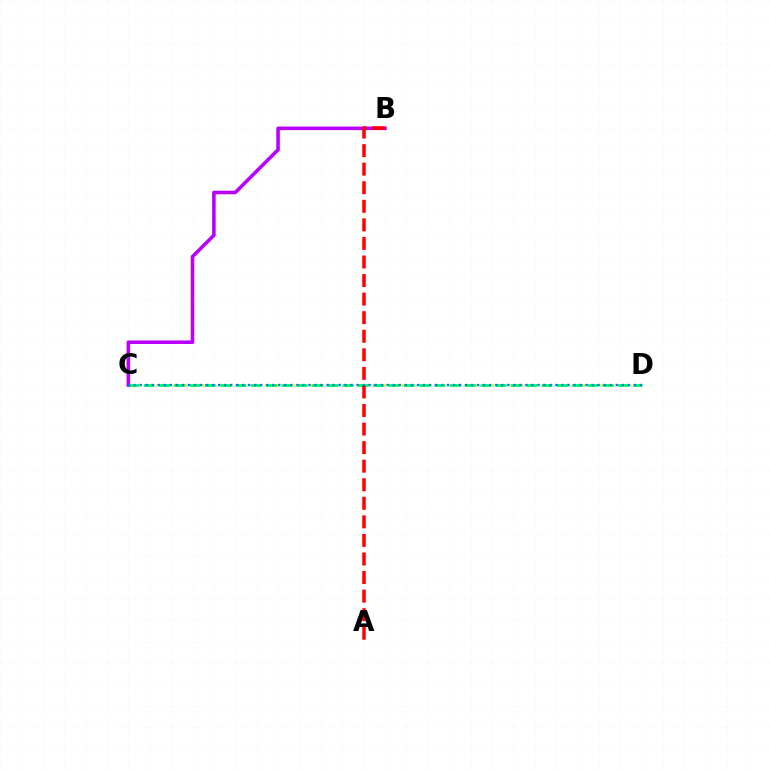{('C', 'D'): [{'color': '#d1ff00', 'line_style': 'dotted', 'thickness': 1.55}, {'color': '#00ff5c', 'line_style': 'dashed', 'thickness': 2.08}, {'color': '#0074ff', 'line_style': 'dotted', 'thickness': 1.64}], ('B', 'C'): [{'color': '#b900ff', 'line_style': 'solid', 'thickness': 2.56}], ('A', 'B'): [{'color': '#ff0000', 'line_style': 'dashed', 'thickness': 2.52}]}